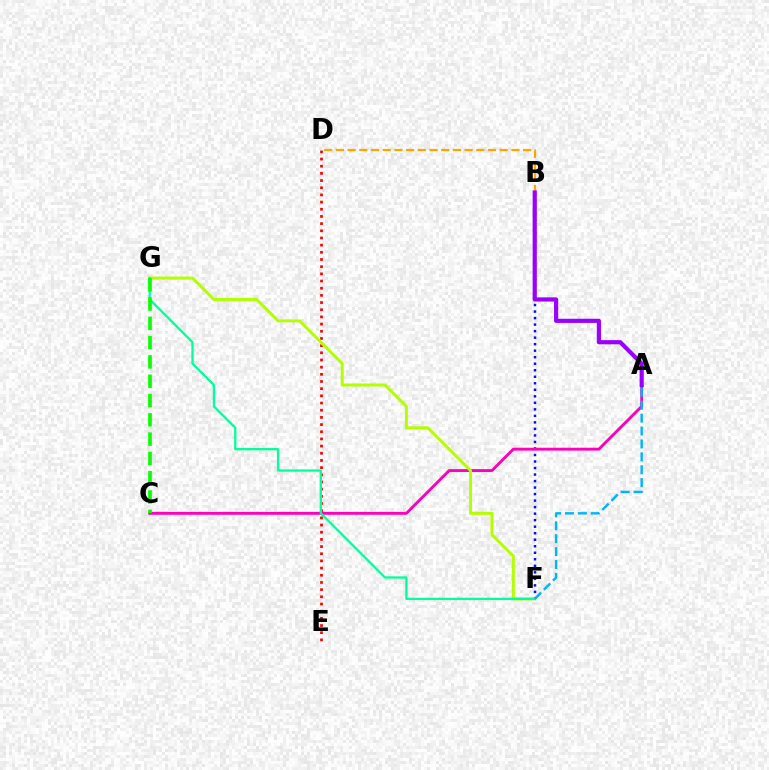{('B', 'F'): [{'color': '#0010ff', 'line_style': 'dotted', 'thickness': 1.77}], ('D', 'E'): [{'color': '#ff0000', 'line_style': 'dotted', 'thickness': 1.95}], ('B', 'D'): [{'color': '#ffa500', 'line_style': 'dashed', 'thickness': 1.59}], ('A', 'C'): [{'color': '#ff00bd', 'line_style': 'solid', 'thickness': 2.08}], ('F', 'G'): [{'color': '#b3ff00', 'line_style': 'solid', 'thickness': 2.13}, {'color': '#00ff9d', 'line_style': 'solid', 'thickness': 1.64}], ('A', 'B'): [{'color': '#9b00ff', 'line_style': 'solid', 'thickness': 3.0}], ('C', 'G'): [{'color': '#08ff00', 'line_style': 'dashed', 'thickness': 2.62}], ('A', 'F'): [{'color': '#00b5ff', 'line_style': 'dashed', 'thickness': 1.75}]}